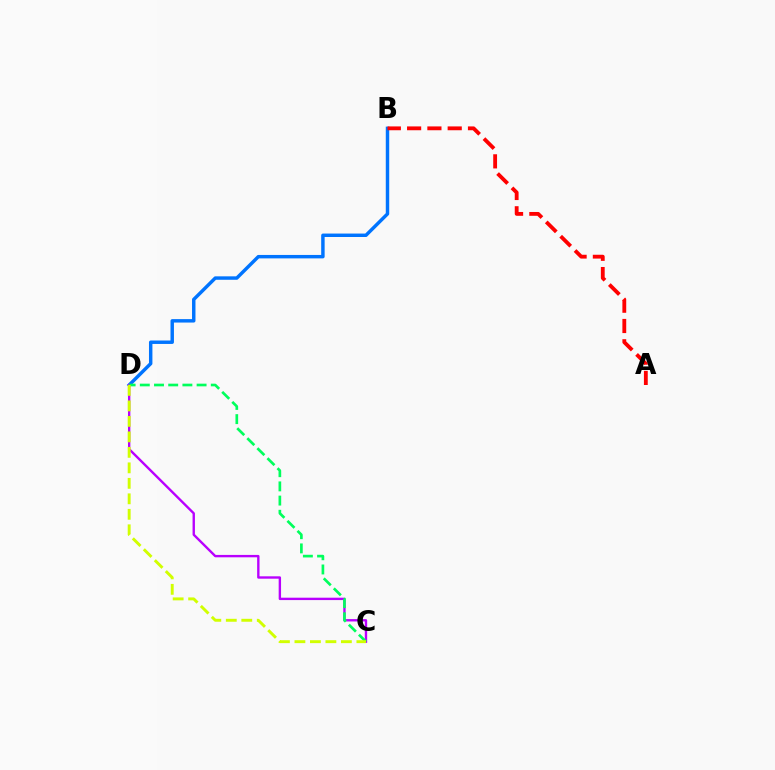{('B', 'D'): [{'color': '#0074ff', 'line_style': 'solid', 'thickness': 2.48}], ('C', 'D'): [{'color': '#b900ff', 'line_style': 'solid', 'thickness': 1.71}, {'color': '#00ff5c', 'line_style': 'dashed', 'thickness': 1.93}, {'color': '#d1ff00', 'line_style': 'dashed', 'thickness': 2.1}], ('A', 'B'): [{'color': '#ff0000', 'line_style': 'dashed', 'thickness': 2.76}]}